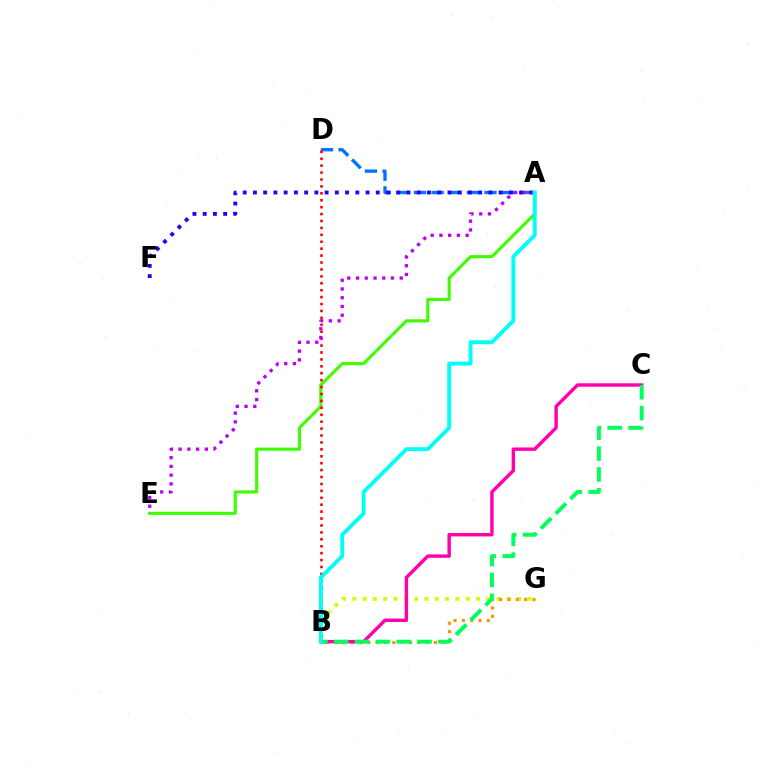{('A', 'E'): [{'color': '#3dff00', 'line_style': 'solid', 'thickness': 2.24}, {'color': '#b900ff', 'line_style': 'dotted', 'thickness': 2.38}], ('A', 'D'): [{'color': '#0074ff', 'line_style': 'dashed', 'thickness': 2.39}], ('B', 'G'): [{'color': '#d1ff00', 'line_style': 'dotted', 'thickness': 2.8}, {'color': '#ff9400', 'line_style': 'dotted', 'thickness': 2.26}], ('B', 'C'): [{'color': '#ff00ac', 'line_style': 'solid', 'thickness': 2.45}, {'color': '#00ff5c', 'line_style': 'dashed', 'thickness': 2.83}], ('B', 'D'): [{'color': '#ff0000', 'line_style': 'dotted', 'thickness': 1.88}], ('A', 'F'): [{'color': '#2500ff', 'line_style': 'dotted', 'thickness': 2.78}], ('A', 'B'): [{'color': '#00fff6', 'line_style': 'solid', 'thickness': 2.8}]}